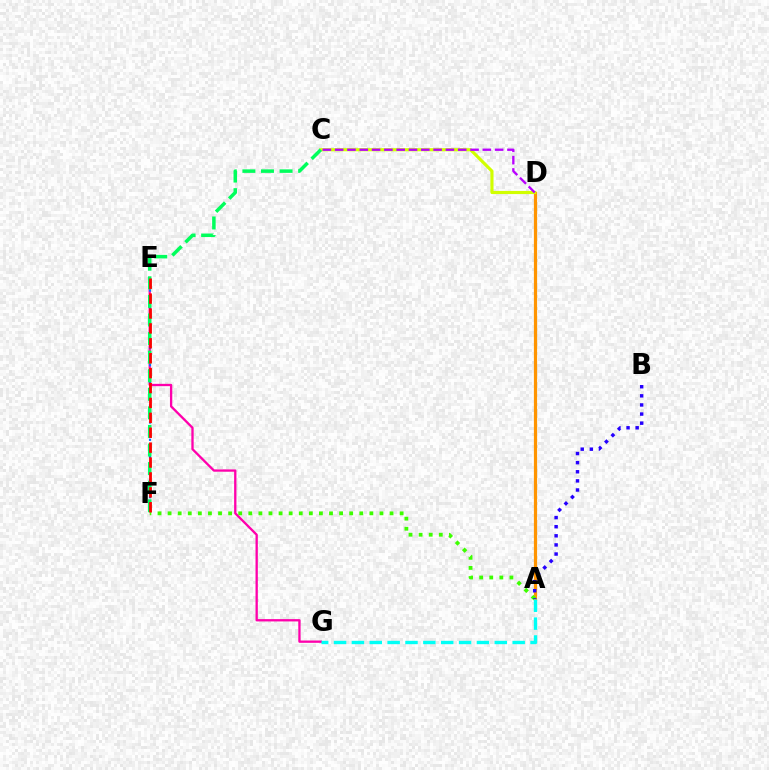{('A', 'D'): [{'color': '#ff9400', 'line_style': 'solid', 'thickness': 2.31}], ('E', 'G'): [{'color': '#ff00ac', 'line_style': 'solid', 'thickness': 1.67}], ('A', 'F'): [{'color': '#3dff00', 'line_style': 'dotted', 'thickness': 2.74}], ('E', 'F'): [{'color': '#0074ff', 'line_style': 'dotted', 'thickness': 1.56}, {'color': '#ff0000', 'line_style': 'dashed', 'thickness': 2.02}], ('A', 'G'): [{'color': '#00fff6', 'line_style': 'dashed', 'thickness': 2.43}], ('C', 'D'): [{'color': '#d1ff00', 'line_style': 'solid', 'thickness': 2.27}, {'color': '#b900ff', 'line_style': 'dashed', 'thickness': 1.67}], ('C', 'F'): [{'color': '#00ff5c', 'line_style': 'dashed', 'thickness': 2.52}], ('A', 'B'): [{'color': '#2500ff', 'line_style': 'dotted', 'thickness': 2.48}]}